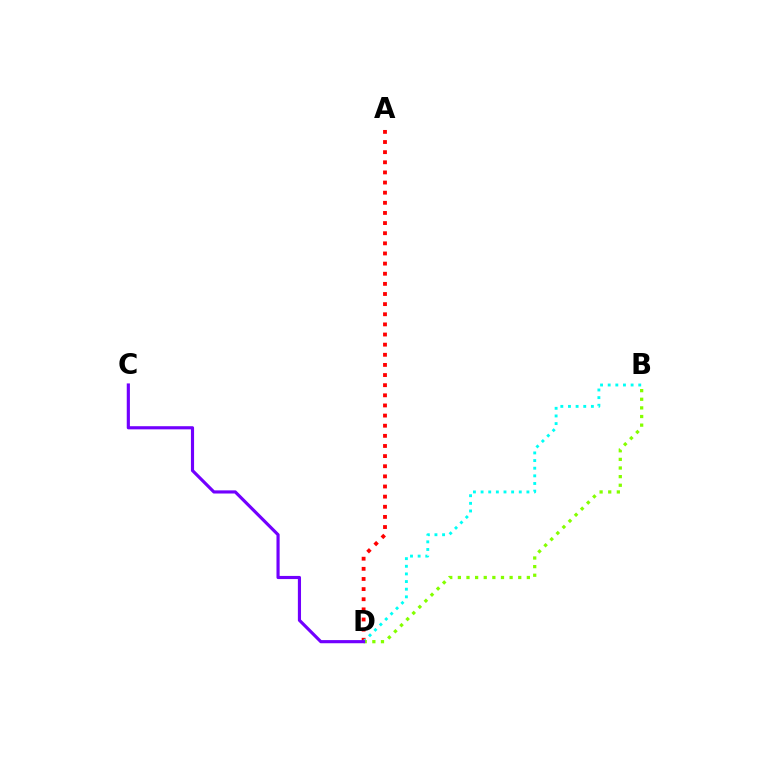{('A', 'D'): [{'color': '#ff0000', 'line_style': 'dotted', 'thickness': 2.75}], ('B', 'D'): [{'color': '#00fff6', 'line_style': 'dotted', 'thickness': 2.08}, {'color': '#84ff00', 'line_style': 'dotted', 'thickness': 2.34}], ('C', 'D'): [{'color': '#7200ff', 'line_style': 'solid', 'thickness': 2.27}]}